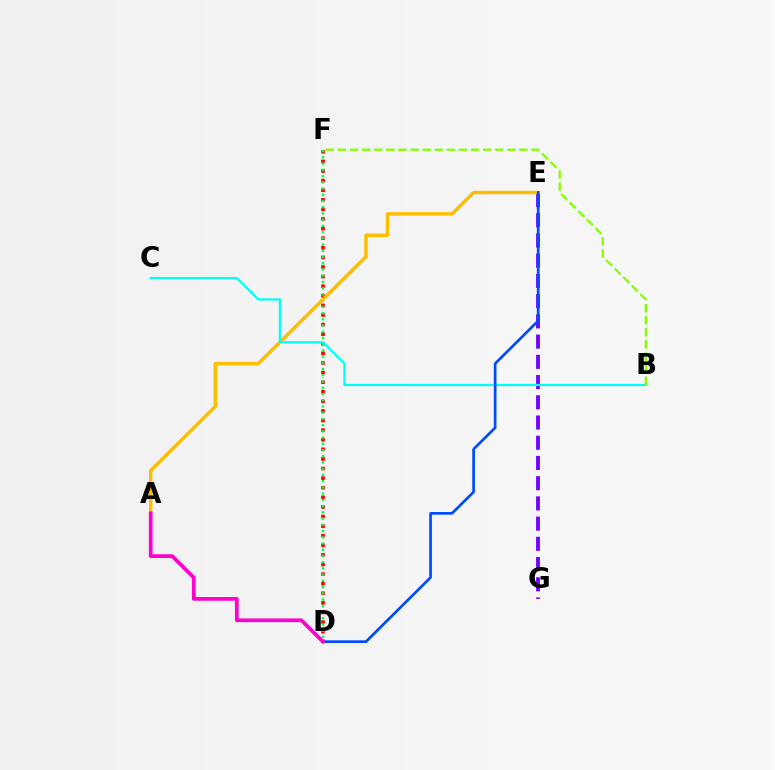{('E', 'G'): [{'color': '#7200ff', 'line_style': 'dashed', 'thickness': 2.75}], ('D', 'F'): [{'color': '#ff0000', 'line_style': 'dotted', 'thickness': 2.61}, {'color': '#00ff39', 'line_style': 'dotted', 'thickness': 1.69}], ('A', 'E'): [{'color': '#ffbd00', 'line_style': 'solid', 'thickness': 2.47}], ('B', 'C'): [{'color': '#00fff6', 'line_style': 'solid', 'thickness': 1.6}], ('D', 'E'): [{'color': '#004bff', 'line_style': 'solid', 'thickness': 1.94}], ('B', 'F'): [{'color': '#84ff00', 'line_style': 'dashed', 'thickness': 1.64}], ('A', 'D'): [{'color': '#ff00cf', 'line_style': 'solid', 'thickness': 2.68}]}